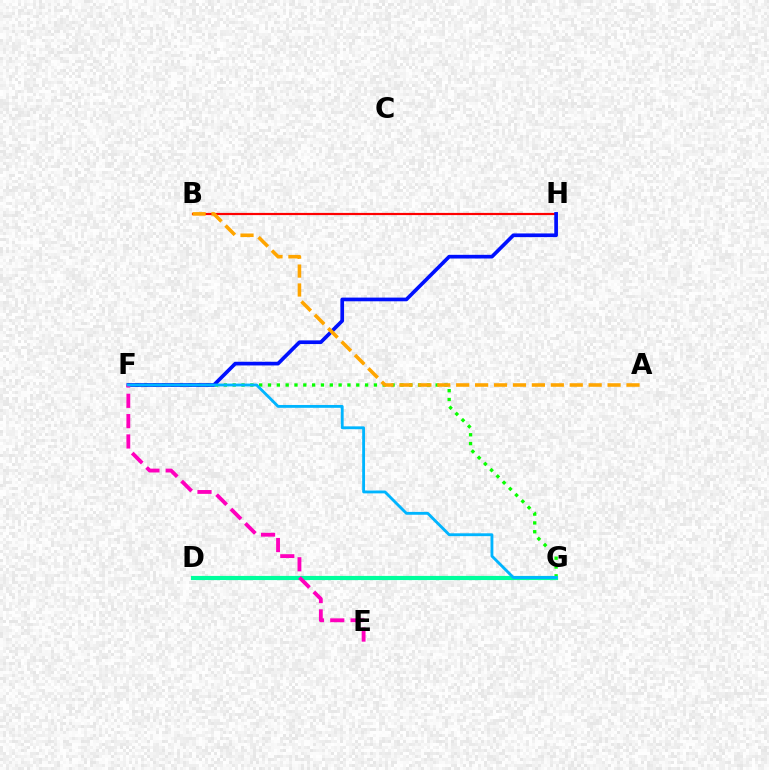{('B', 'H'): [{'color': '#ff0000', 'line_style': 'solid', 'thickness': 1.58}], ('D', 'G'): [{'color': '#9b00ff', 'line_style': 'dotted', 'thickness': 2.72}, {'color': '#b3ff00', 'line_style': 'solid', 'thickness': 1.69}, {'color': '#00ff9d', 'line_style': 'solid', 'thickness': 3.0}], ('F', 'G'): [{'color': '#08ff00', 'line_style': 'dotted', 'thickness': 2.4}, {'color': '#00b5ff', 'line_style': 'solid', 'thickness': 2.05}], ('F', 'H'): [{'color': '#0010ff', 'line_style': 'solid', 'thickness': 2.65}], ('E', 'F'): [{'color': '#ff00bd', 'line_style': 'dashed', 'thickness': 2.76}], ('A', 'B'): [{'color': '#ffa500', 'line_style': 'dashed', 'thickness': 2.57}]}